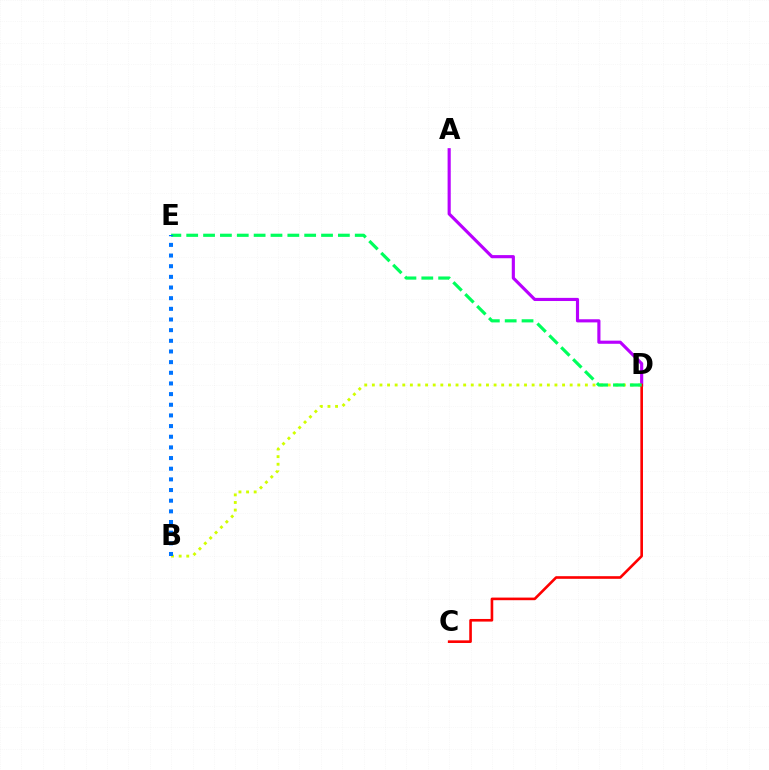{('A', 'D'): [{'color': '#b900ff', 'line_style': 'solid', 'thickness': 2.26}], ('B', 'D'): [{'color': '#d1ff00', 'line_style': 'dotted', 'thickness': 2.07}], ('C', 'D'): [{'color': '#ff0000', 'line_style': 'solid', 'thickness': 1.89}], ('D', 'E'): [{'color': '#00ff5c', 'line_style': 'dashed', 'thickness': 2.29}], ('B', 'E'): [{'color': '#0074ff', 'line_style': 'dotted', 'thickness': 2.9}]}